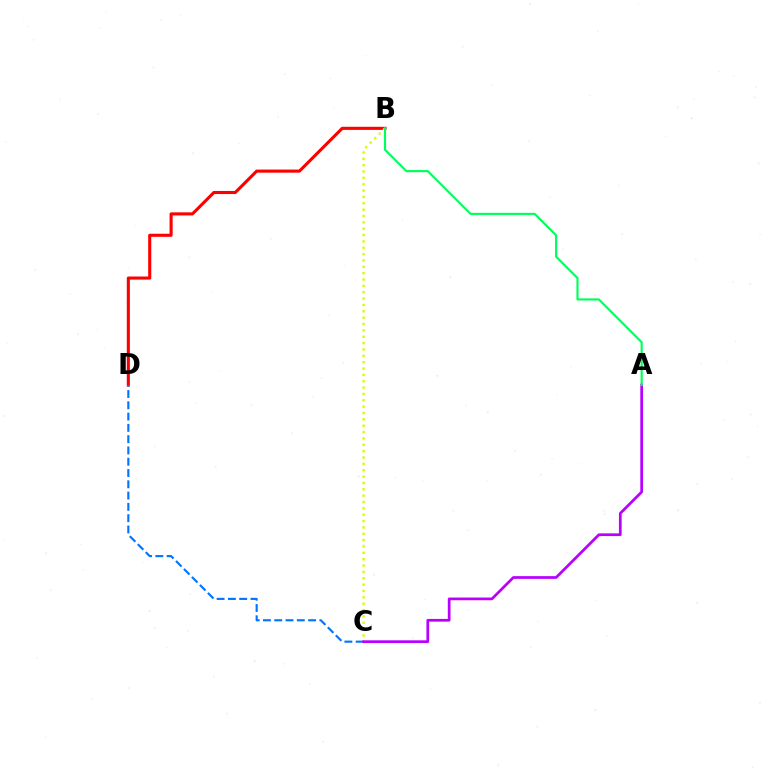{('B', 'D'): [{'color': '#ff0000', 'line_style': 'solid', 'thickness': 2.23}], ('C', 'D'): [{'color': '#0074ff', 'line_style': 'dashed', 'thickness': 1.53}], ('B', 'C'): [{'color': '#d1ff00', 'line_style': 'dotted', 'thickness': 1.73}], ('A', 'C'): [{'color': '#b900ff', 'line_style': 'solid', 'thickness': 1.96}], ('A', 'B'): [{'color': '#00ff5c', 'line_style': 'solid', 'thickness': 1.54}]}